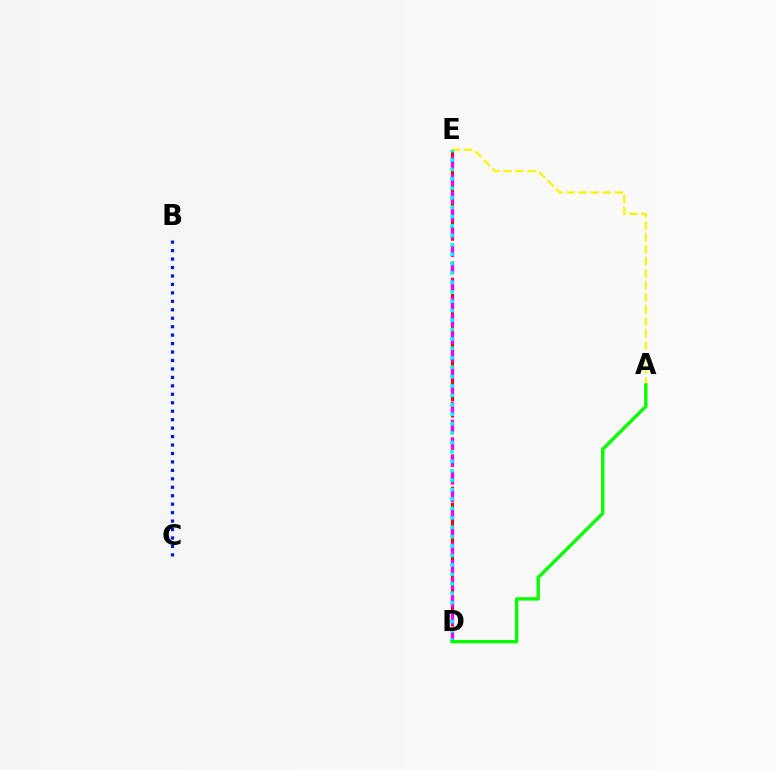{('D', 'E'): [{'color': '#ff0000', 'line_style': 'dashed', 'thickness': 2.18}, {'color': '#ee00ff', 'line_style': 'dashed', 'thickness': 2.38}, {'color': '#00fff6', 'line_style': 'dotted', 'thickness': 2.56}], ('A', 'E'): [{'color': '#fcf500', 'line_style': 'dashed', 'thickness': 1.63}], ('B', 'C'): [{'color': '#0010ff', 'line_style': 'dotted', 'thickness': 2.3}], ('A', 'D'): [{'color': '#08ff00', 'line_style': 'solid', 'thickness': 2.43}]}